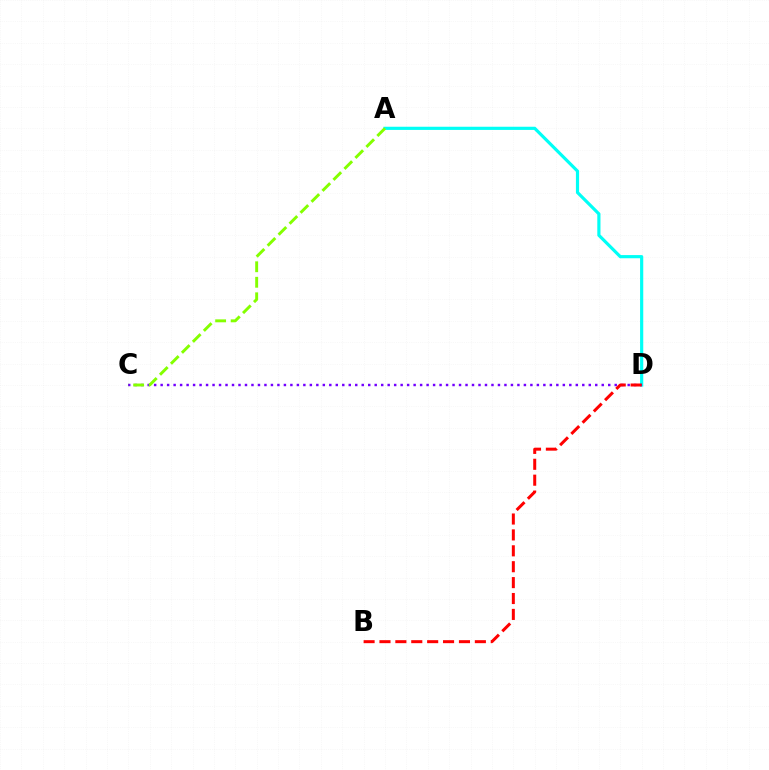{('A', 'D'): [{'color': '#00fff6', 'line_style': 'solid', 'thickness': 2.29}], ('C', 'D'): [{'color': '#7200ff', 'line_style': 'dotted', 'thickness': 1.76}], ('B', 'D'): [{'color': '#ff0000', 'line_style': 'dashed', 'thickness': 2.16}], ('A', 'C'): [{'color': '#84ff00', 'line_style': 'dashed', 'thickness': 2.11}]}